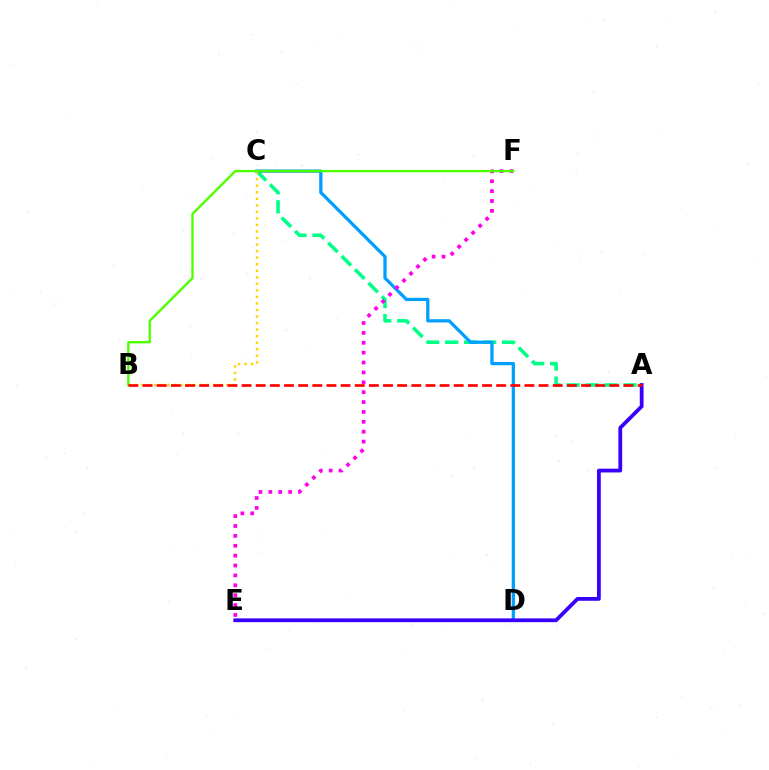{('A', 'C'): [{'color': '#00ff86', 'line_style': 'dashed', 'thickness': 2.58}], ('C', 'D'): [{'color': '#009eff', 'line_style': 'solid', 'thickness': 2.34}], ('B', 'C'): [{'color': '#ffd500', 'line_style': 'dotted', 'thickness': 1.78}], ('E', 'F'): [{'color': '#ff00ed', 'line_style': 'dotted', 'thickness': 2.68}], ('A', 'E'): [{'color': '#3700ff', 'line_style': 'solid', 'thickness': 2.73}], ('B', 'F'): [{'color': '#4fff00', 'line_style': 'solid', 'thickness': 1.71}], ('A', 'B'): [{'color': '#ff0000', 'line_style': 'dashed', 'thickness': 1.92}]}